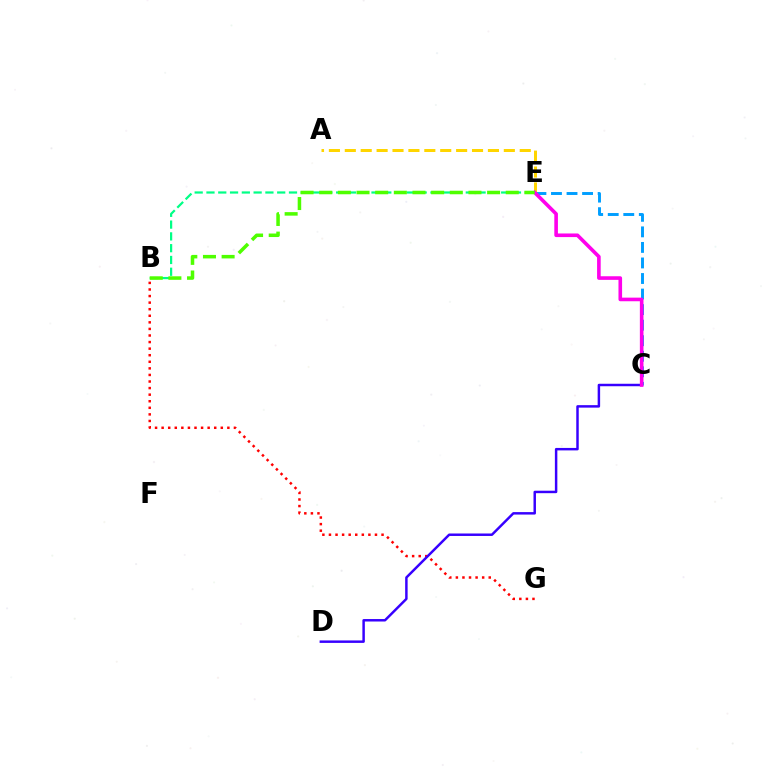{('B', 'G'): [{'color': '#ff0000', 'line_style': 'dotted', 'thickness': 1.79}], ('C', 'E'): [{'color': '#009eff', 'line_style': 'dashed', 'thickness': 2.11}, {'color': '#ff00ed', 'line_style': 'solid', 'thickness': 2.6}], ('A', 'E'): [{'color': '#ffd500', 'line_style': 'dashed', 'thickness': 2.16}], ('C', 'D'): [{'color': '#3700ff', 'line_style': 'solid', 'thickness': 1.78}], ('B', 'E'): [{'color': '#00ff86', 'line_style': 'dashed', 'thickness': 1.6}, {'color': '#4fff00', 'line_style': 'dashed', 'thickness': 2.53}]}